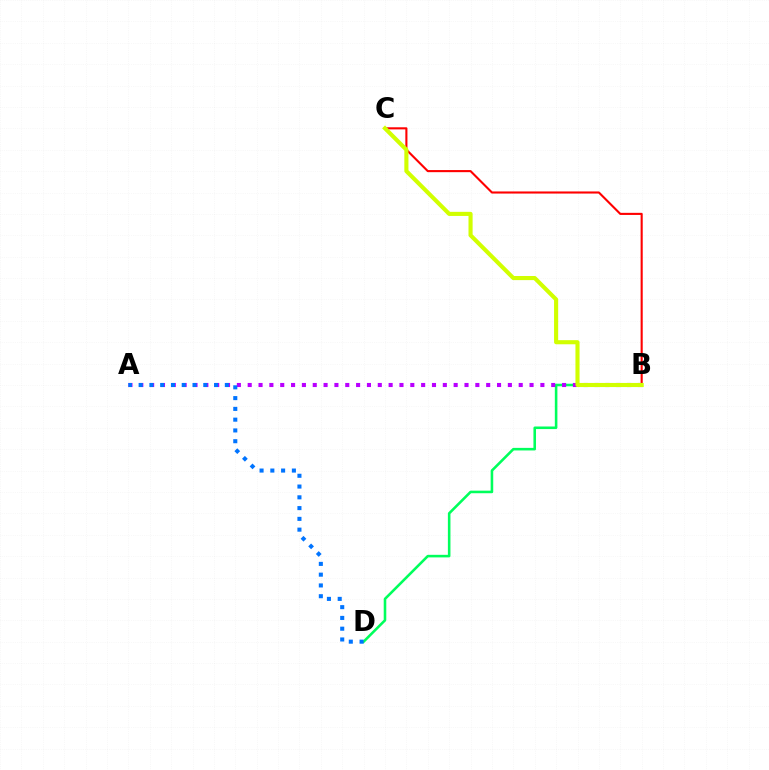{('B', 'C'): [{'color': '#ff0000', 'line_style': 'solid', 'thickness': 1.52}, {'color': '#d1ff00', 'line_style': 'solid', 'thickness': 2.96}], ('B', 'D'): [{'color': '#00ff5c', 'line_style': 'solid', 'thickness': 1.85}], ('A', 'B'): [{'color': '#b900ff', 'line_style': 'dotted', 'thickness': 2.95}], ('A', 'D'): [{'color': '#0074ff', 'line_style': 'dotted', 'thickness': 2.93}]}